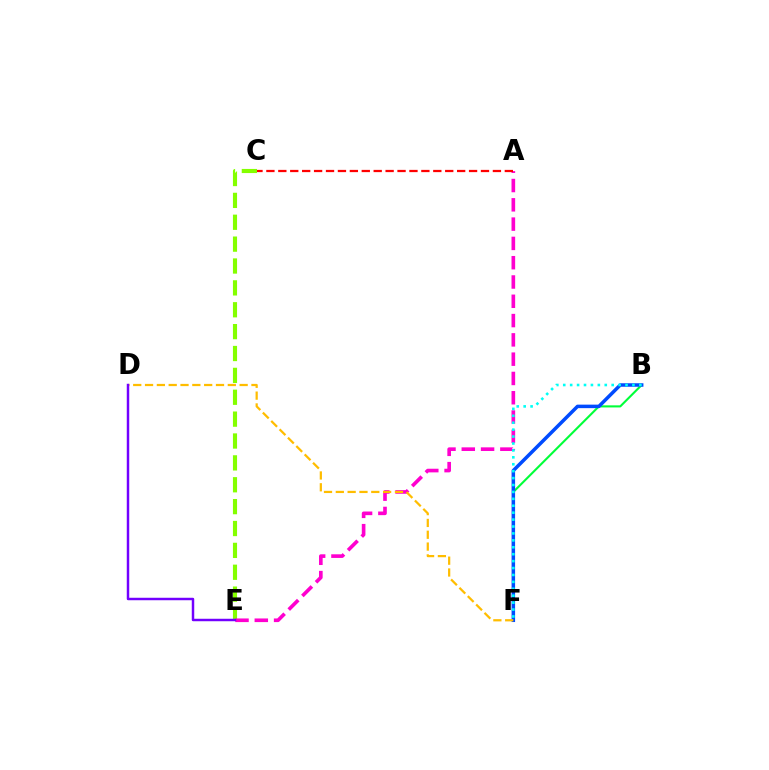{('C', 'E'): [{'color': '#84ff00', 'line_style': 'dashed', 'thickness': 2.97}], ('A', 'E'): [{'color': '#ff00cf', 'line_style': 'dashed', 'thickness': 2.62}], ('B', 'F'): [{'color': '#00ff39', 'line_style': 'solid', 'thickness': 1.51}, {'color': '#004bff', 'line_style': 'solid', 'thickness': 2.53}, {'color': '#00fff6', 'line_style': 'dotted', 'thickness': 1.88}], ('A', 'C'): [{'color': '#ff0000', 'line_style': 'dashed', 'thickness': 1.62}], ('D', 'F'): [{'color': '#ffbd00', 'line_style': 'dashed', 'thickness': 1.61}], ('D', 'E'): [{'color': '#7200ff', 'line_style': 'solid', 'thickness': 1.78}]}